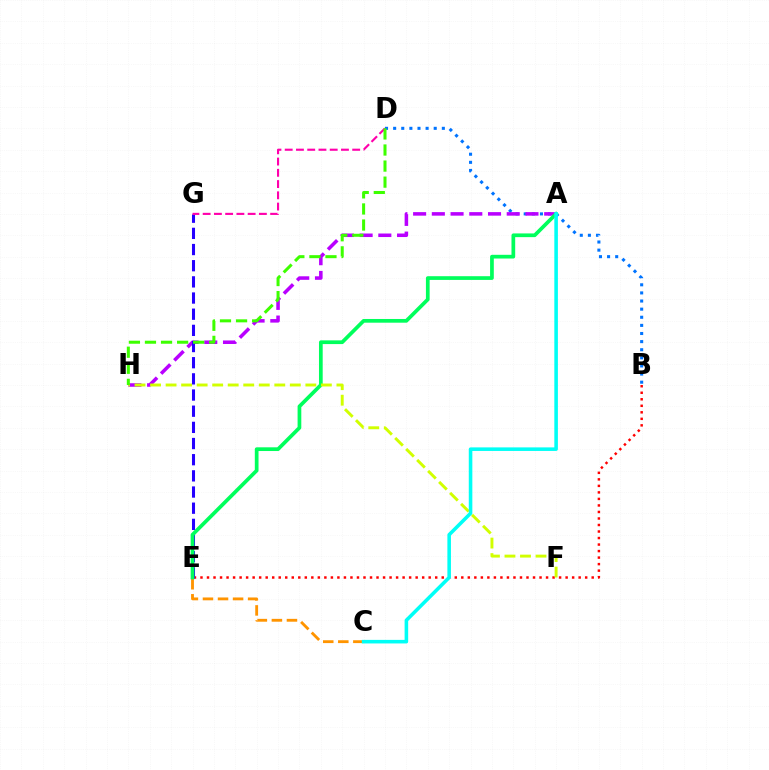{('B', 'D'): [{'color': '#0074ff', 'line_style': 'dotted', 'thickness': 2.2}], ('A', 'H'): [{'color': '#b900ff', 'line_style': 'dashed', 'thickness': 2.54}], ('B', 'E'): [{'color': '#ff0000', 'line_style': 'dotted', 'thickness': 1.77}], ('E', 'G'): [{'color': '#2500ff', 'line_style': 'dashed', 'thickness': 2.2}], ('C', 'E'): [{'color': '#ff9400', 'line_style': 'dashed', 'thickness': 2.04}], ('A', 'E'): [{'color': '#00ff5c', 'line_style': 'solid', 'thickness': 2.68}], ('F', 'H'): [{'color': '#d1ff00', 'line_style': 'dashed', 'thickness': 2.11}], ('A', 'C'): [{'color': '#00fff6', 'line_style': 'solid', 'thickness': 2.57}], ('D', 'G'): [{'color': '#ff00ac', 'line_style': 'dashed', 'thickness': 1.53}], ('D', 'H'): [{'color': '#3dff00', 'line_style': 'dashed', 'thickness': 2.18}]}